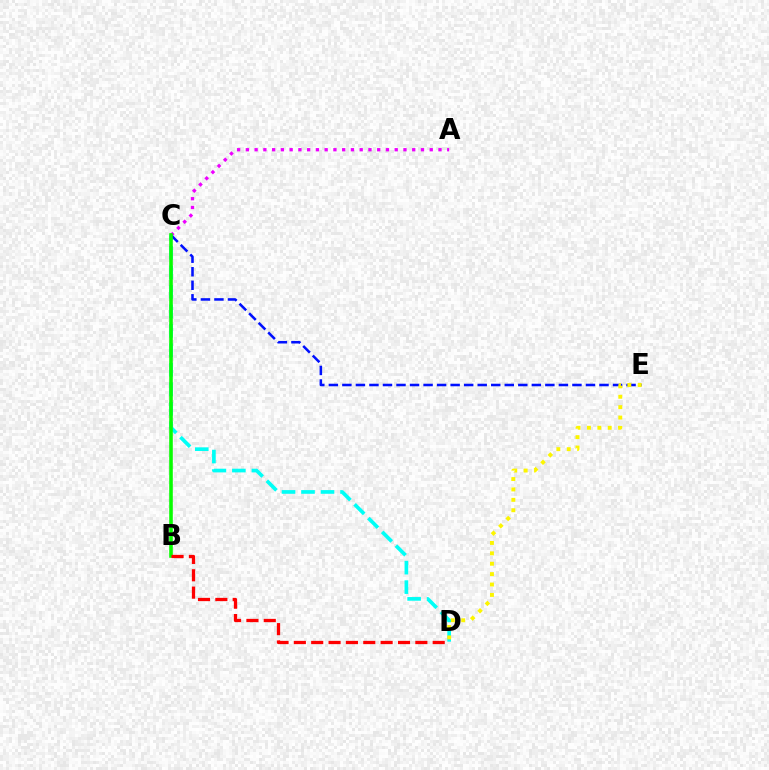{('C', 'D'): [{'color': '#00fff6', 'line_style': 'dashed', 'thickness': 2.65}], ('A', 'C'): [{'color': '#ee00ff', 'line_style': 'dotted', 'thickness': 2.38}], ('C', 'E'): [{'color': '#0010ff', 'line_style': 'dashed', 'thickness': 1.84}], ('B', 'C'): [{'color': '#08ff00', 'line_style': 'solid', 'thickness': 2.58}], ('D', 'E'): [{'color': '#fcf500', 'line_style': 'dotted', 'thickness': 2.82}], ('B', 'D'): [{'color': '#ff0000', 'line_style': 'dashed', 'thickness': 2.36}]}